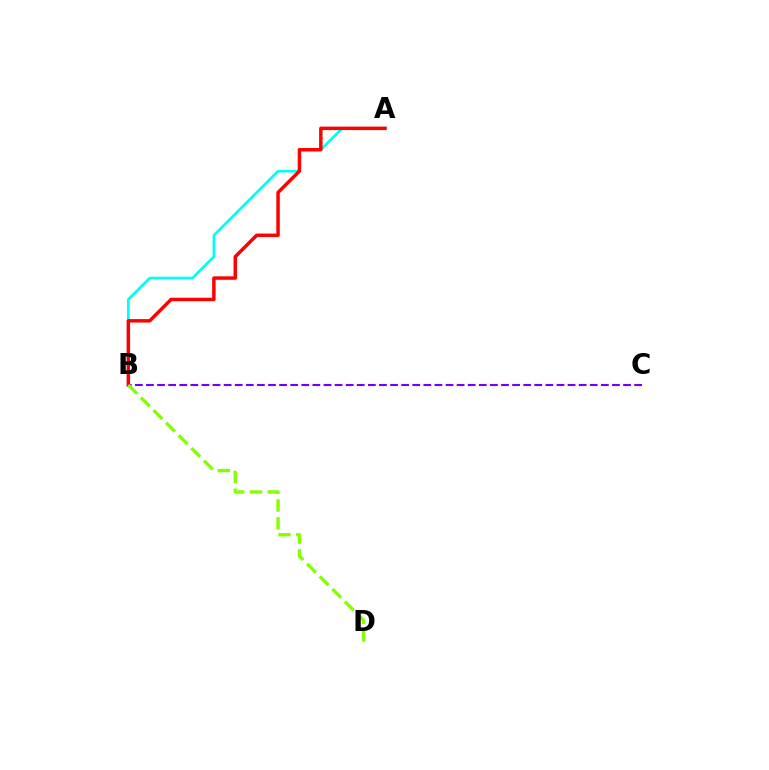{('A', 'B'): [{'color': '#00fff6', 'line_style': 'solid', 'thickness': 1.96}, {'color': '#ff0000', 'line_style': 'solid', 'thickness': 2.5}], ('B', 'C'): [{'color': '#7200ff', 'line_style': 'dashed', 'thickness': 1.51}], ('B', 'D'): [{'color': '#84ff00', 'line_style': 'dashed', 'thickness': 2.42}]}